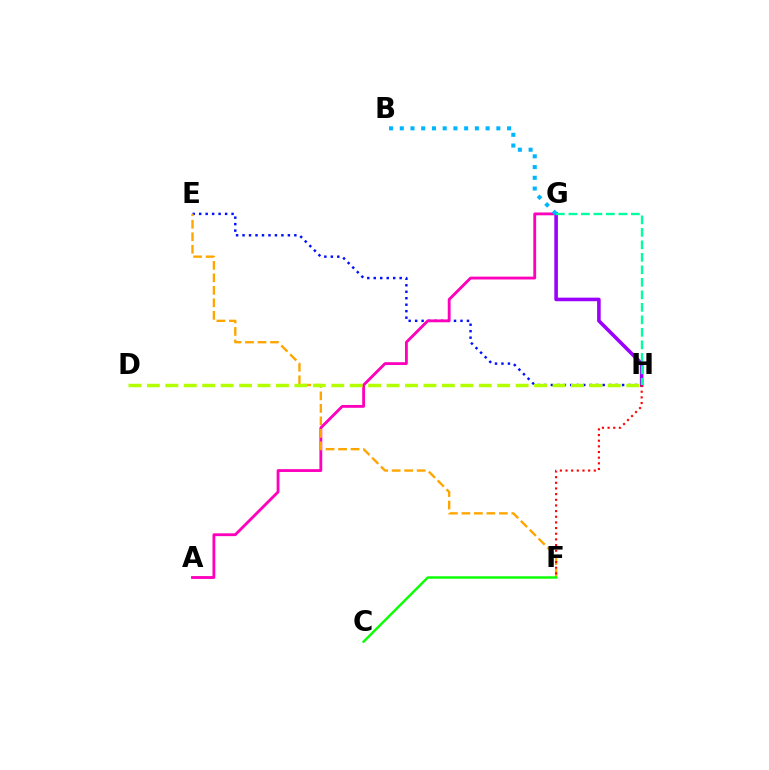{('E', 'H'): [{'color': '#0010ff', 'line_style': 'dotted', 'thickness': 1.76}], ('G', 'H'): [{'color': '#9b00ff', 'line_style': 'solid', 'thickness': 2.58}, {'color': '#00ff9d', 'line_style': 'dashed', 'thickness': 1.7}], ('A', 'G'): [{'color': '#ff00bd', 'line_style': 'solid', 'thickness': 2.04}], ('E', 'F'): [{'color': '#ffa500', 'line_style': 'dashed', 'thickness': 1.7}], ('F', 'H'): [{'color': '#ff0000', 'line_style': 'dotted', 'thickness': 1.54}], ('B', 'G'): [{'color': '#00b5ff', 'line_style': 'dotted', 'thickness': 2.92}], ('D', 'H'): [{'color': '#b3ff00', 'line_style': 'dashed', 'thickness': 2.5}], ('C', 'F'): [{'color': '#08ff00', 'line_style': 'solid', 'thickness': 1.74}]}